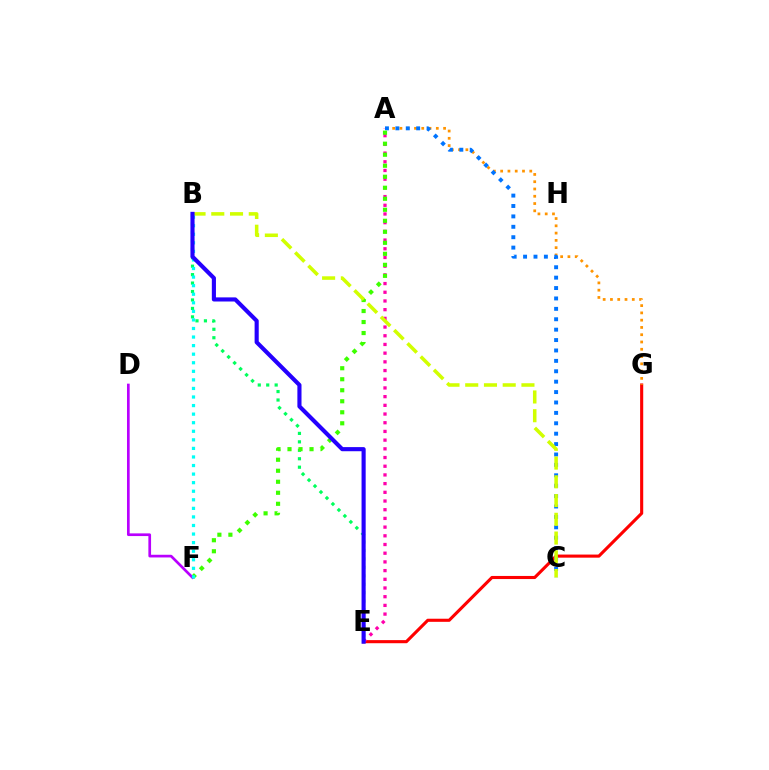{('B', 'E'): [{'color': '#00ff5c', 'line_style': 'dotted', 'thickness': 2.3}, {'color': '#2500ff', 'line_style': 'solid', 'thickness': 2.97}], ('E', 'G'): [{'color': '#ff0000', 'line_style': 'solid', 'thickness': 2.23}], ('A', 'E'): [{'color': '#ff00ac', 'line_style': 'dotted', 'thickness': 2.36}], ('A', 'G'): [{'color': '#ff9400', 'line_style': 'dotted', 'thickness': 1.98}], ('A', 'C'): [{'color': '#0074ff', 'line_style': 'dotted', 'thickness': 2.83}], ('A', 'F'): [{'color': '#3dff00', 'line_style': 'dotted', 'thickness': 2.99}], ('D', 'F'): [{'color': '#b900ff', 'line_style': 'solid', 'thickness': 1.93}], ('B', 'C'): [{'color': '#d1ff00', 'line_style': 'dashed', 'thickness': 2.55}], ('B', 'F'): [{'color': '#00fff6', 'line_style': 'dotted', 'thickness': 2.33}]}